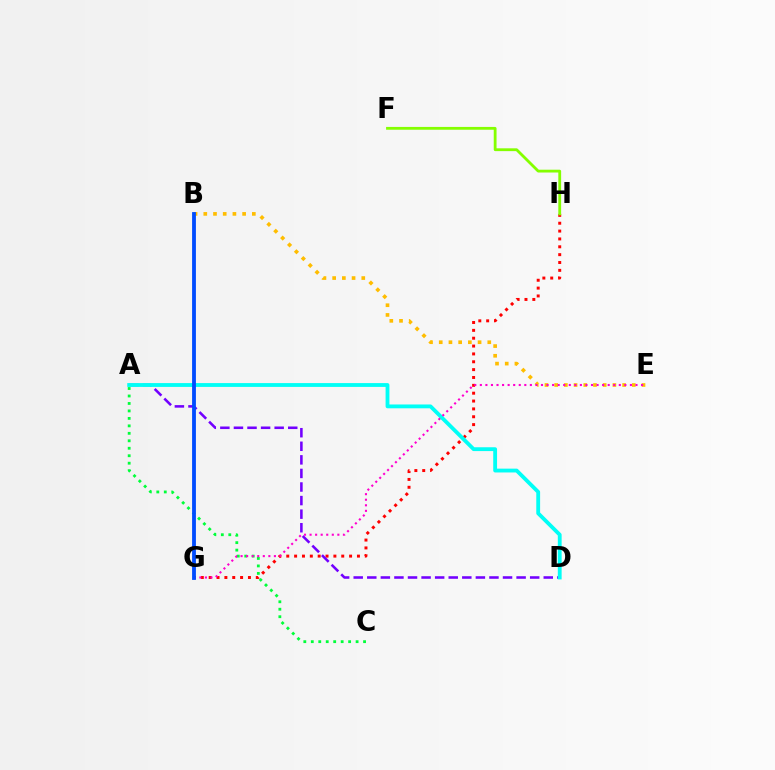{('A', 'C'): [{'color': '#00ff39', 'line_style': 'dotted', 'thickness': 2.03}], ('G', 'H'): [{'color': '#ff0000', 'line_style': 'dotted', 'thickness': 2.13}], ('B', 'E'): [{'color': '#ffbd00', 'line_style': 'dotted', 'thickness': 2.64}], ('A', 'D'): [{'color': '#7200ff', 'line_style': 'dashed', 'thickness': 1.84}, {'color': '#00fff6', 'line_style': 'solid', 'thickness': 2.75}], ('E', 'G'): [{'color': '#ff00cf', 'line_style': 'dotted', 'thickness': 1.51}], ('F', 'H'): [{'color': '#84ff00', 'line_style': 'solid', 'thickness': 2.02}], ('B', 'G'): [{'color': '#004bff', 'line_style': 'solid', 'thickness': 2.75}]}